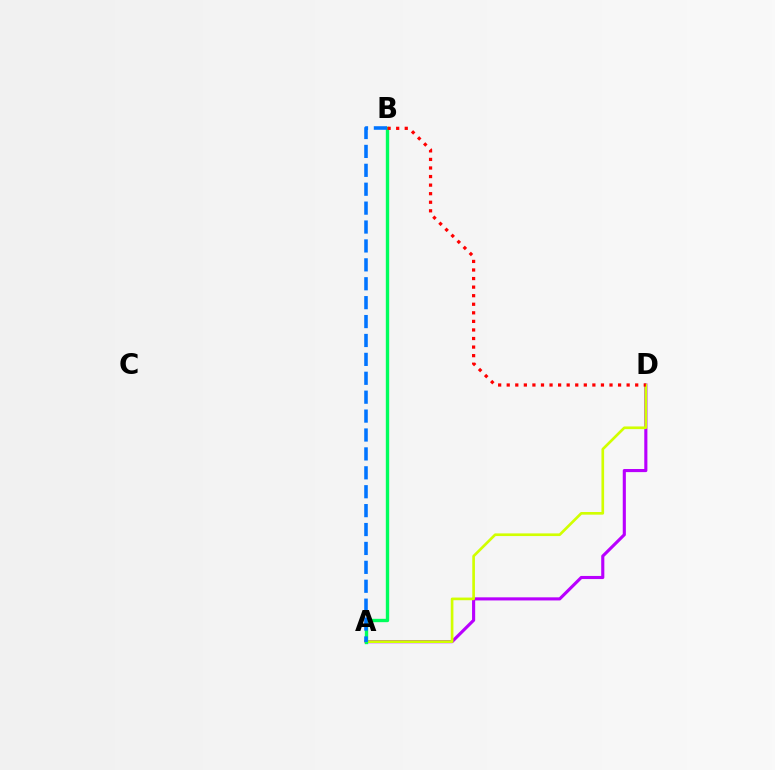{('A', 'D'): [{'color': '#b900ff', 'line_style': 'solid', 'thickness': 2.24}, {'color': '#d1ff00', 'line_style': 'solid', 'thickness': 1.92}], ('A', 'B'): [{'color': '#00ff5c', 'line_style': 'solid', 'thickness': 2.42}, {'color': '#0074ff', 'line_style': 'dashed', 'thickness': 2.57}], ('B', 'D'): [{'color': '#ff0000', 'line_style': 'dotted', 'thickness': 2.33}]}